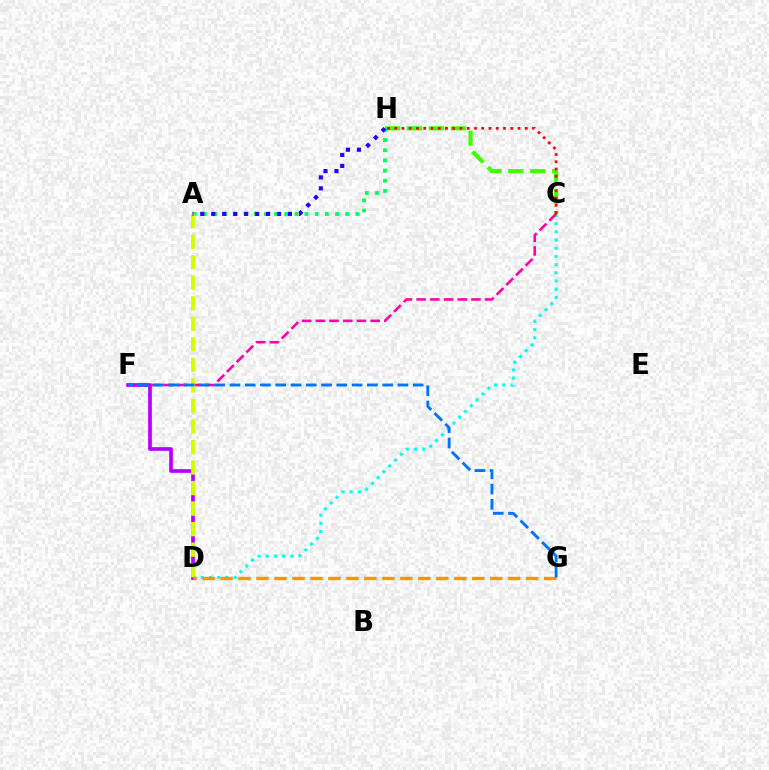{('C', 'D'): [{'color': '#00fff6', 'line_style': 'dotted', 'thickness': 2.23}], ('D', 'F'): [{'color': '#b900ff', 'line_style': 'solid', 'thickness': 2.66}], ('C', 'H'): [{'color': '#3dff00', 'line_style': 'dashed', 'thickness': 2.98}, {'color': '#ff0000', 'line_style': 'dotted', 'thickness': 1.97}], ('A', 'H'): [{'color': '#00ff5c', 'line_style': 'dotted', 'thickness': 2.76}, {'color': '#2500ff', 'line_style': 'dotted', 'thickness': 2.98}], ('C', 'F'): [{'color': '#ff00ac', 'line_style': 'dashed', 'thickness': 1.86}], ('A', 'D'): [{'color': '#d1ff00', 'line_style': 'dashed', 'thickness': 2.79}], ('D', 'G'): [{'color': '#ff9400', 'line_style': 'dashed', 'thickness': 2.44}], ('F', 'G'): [{'color': '#0074ff', 'line_style': 'dashed', 'thickness': 2.08}]}